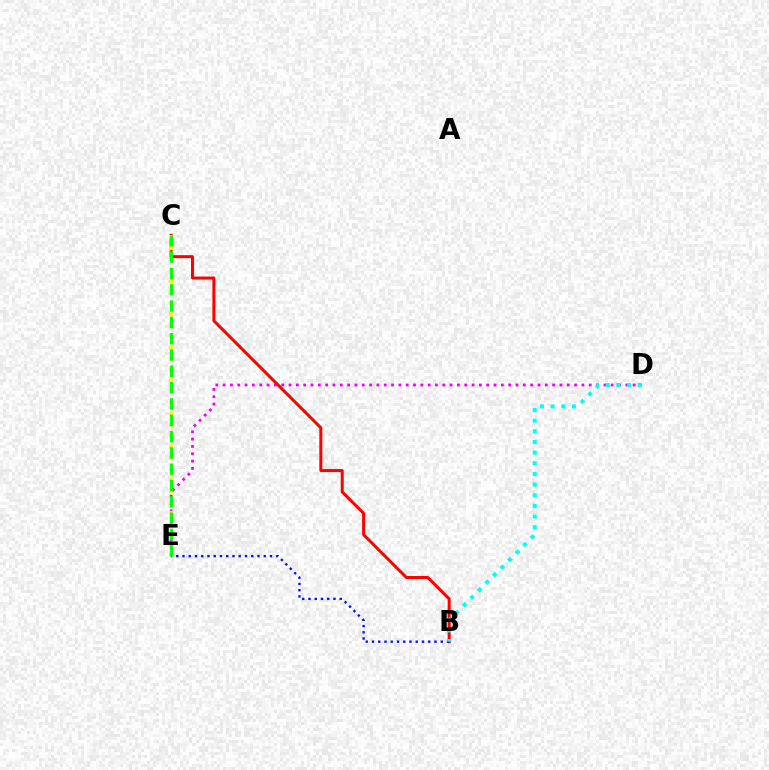{('D', 'E'): [{'color': '#ee00ff', 'line_style': 'dotted', 'thickness': 1.99}], ('B', 'C'): [{'color': '#ff0000', 'line_style': 'solid', 'thickness': 2.16}], ('B', 'E'): [{'color': '#0010ff', 'line_style': 'dotted', 'thickness': 1.7}], ('C', 'E'): [{'color': '#fcf500', 'line_style': 'dotted', 'thickness': 3.0}, {'color': '#08ff00', 'line_style': 'dashed', 'thickness': 2.22}], ('B', 'D'): [{'color': '#00fff6', 'line_style': 'dotted', 'thickness': 2.9}]}